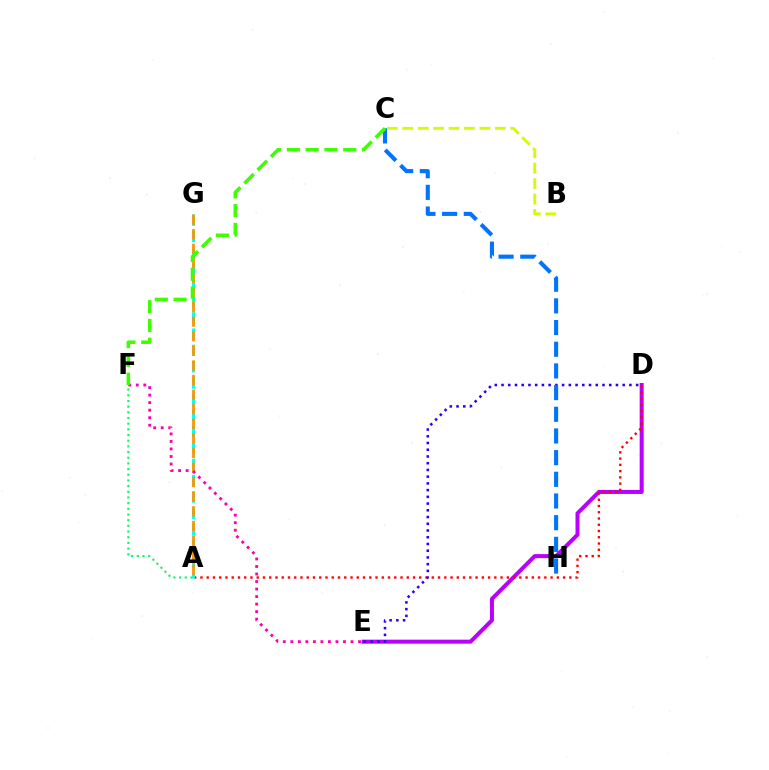{('D', 'E'): [{'color': '#b900ff', 'line_style': 'solid', 'thickness': 2.88}, {'color': '#2500ff', 'line_style': 'dotted', 'thickness': 1.83}], ('A', 'D'): [{'color': '#ff0000', 'line_style': 'dotted', 'thickness': 1.7}], ('A', 'F'): [{'color': '#00ff5c', 'line_style': 'dotted', 'thickness': 1.54}], ('A', 'G'): [{'color': '#00fff6', 'line_style': 'dashed', 'thickness': 2.21}, {'color': '#ff9400', 'line_style': 'dashed', 'thickness': 1.98}], ('E', 'F'): [{'color': '#ff00ac', 'line_style': 'dotted', 'thickness': 2.04}], ('B', 'C'): [{'color': '#d1ff00', 'line_style': 'dashed', 'thickness': 2.1}], ('C', 'H'): [{'color': '#0074ff', 'line_style': 'dashed', 'thickness': 2.95}], ('C', 'F'): [{'color': '#3dff00', 'line_style': 'dashed', 'thickness': 2.55}]}